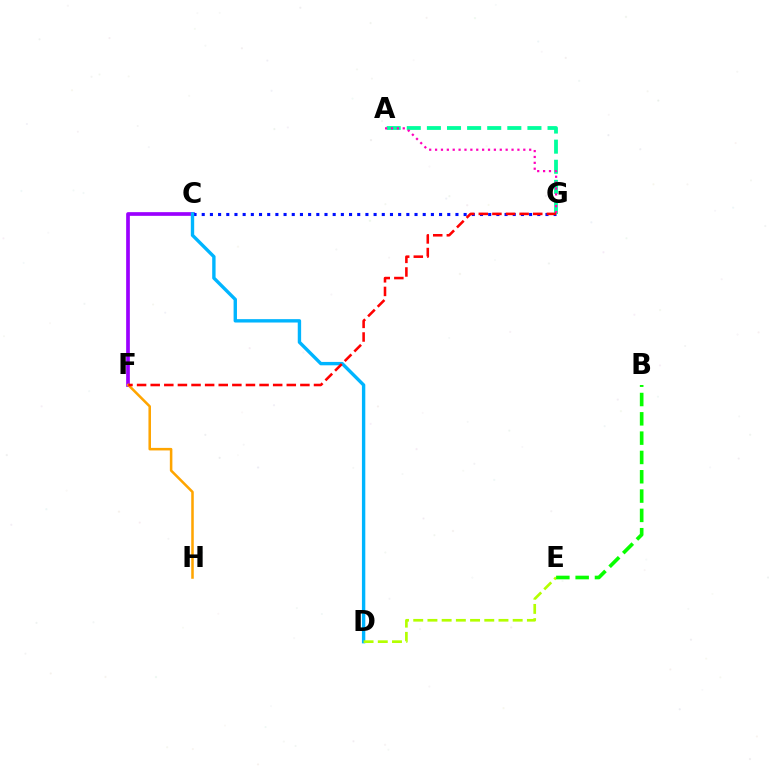{('C', 'F'): [{'color': '#9b00ff', 'line_style': 'solid', 'thickness': 2.66}], ('C', 'G'): [{'color': '#0010ff', 'line_style': 'dotted', 'thickness': 2.22}], ('F', 'H'): [{'color': '#ffa500', 'line_style': 'solid', 'thickness': 1.83}], ('A', 'G'): [{'color': '#00ff9d', 'line_style': 'dashed', 'thickness': 2.73}, {'color': '#ff00bd', 'line_style': 'dotted', 'thickness': 1.6}], ('C', 'D'): [{'color': '#00b5ff', 'line_style': 'solid', 'thickness': 2.43}], ('D', 'E'): [{'color': '#b3ff00', 'line_style': 'dashed', 'thickness': 1.93}], ('B', 'E'): [{'color': '#08ff00', 'line_style': 'dashed', 'thickness': 2.62}], ('F', 'G'): [{'color': '#ff0000', 'line_style': 'dashed', 'thickness': 1.85}]}